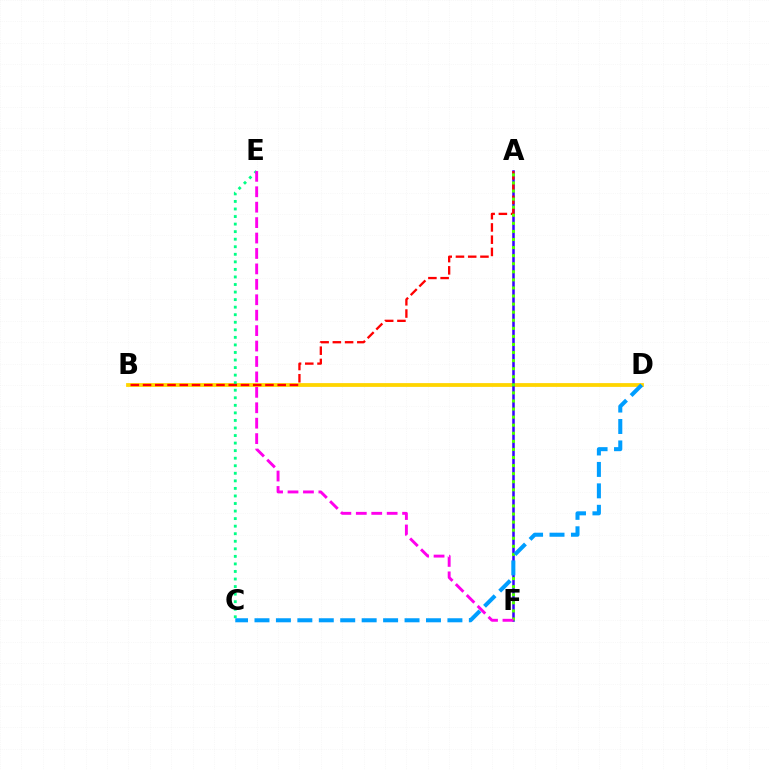{('B', 'D'): [{'color': '#ffd500', 'line_style': 'solid', 'thickness': 2.72}], ('A', 'F'): [{'color': '#3700ff', 'line_style': 'solid', 'thickness': 1.83}, {'color': '#4fff00', 'line_style': 'dotted', 'thickness': 2.19}], ('C', 'E'): [{'color': '#00ff86', 'line_style': 'dotted', 'thickness': 2.05}], ('A', 'B'): [{'color': '#ff0000', 'line_style': 'dashed', 'thickness': 1.66}], ('E', 'F'): [{'color': '#ff00ed', 'line_style': 'dashed', 'thickness': 2.1}], ('C', 'D'): [{'color': '#009eff', 'line_style': 'dashed', 'thickness': 2.91}]}